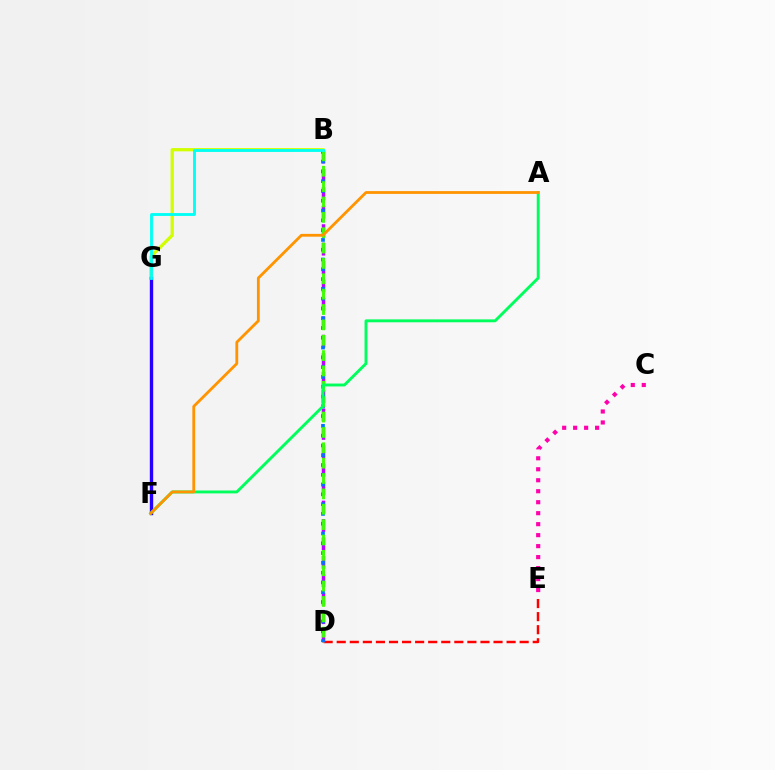{('D', 'E'): [{'color': '#ff0000', 'line_style': 'dashed', 'thickness': 1.78}], ('B', 'G'): [{'color': '#d1ff00', 'line_style': 'solid', 'thickness': 2.35}, {'color': '#00fff6', 'line_style': 'solid', 'thickness': 2.05}], ('B', 'D'): [{'color': '#b900ff', 'line_style': 'dashed', 'thickness': 2.5}, {'color': '#0074ff', 'line_style': 'dotted', 'thickness': 2.66}, {'color': '#3dff00', 'line_style': 'dashed', 'thickness': 2.09}], ('F', 'G'): [{'color': '#2500ff', 'line_style': 'solid', 'thickness': 2.44}], ('A', 'F'): [{'color': '#00ff5c', 'line_style': 'solid', 'thickness': 2.09}, {'color': '#ff9400', 'line_style': 'solid', 'thickness': 2.02}], ('C', 'E'): [{'color': '#ff00ac', 'line_style': 'dotted', 'thickness': 2.98}]}